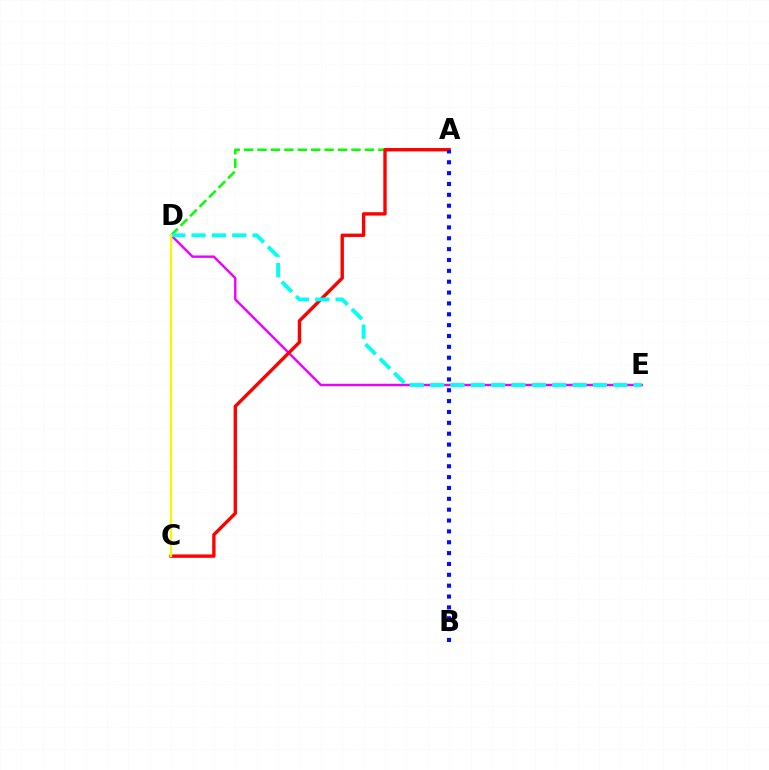{('A', 'D'): [{'color': '#08ff00', 'line_style': 'dashed', 'thickness': 1.82}], ('D', 'E'): [{'color': '#ee00ff', 'line_style': 'solid', 'thickness': 1.73}, {'color': '#00fff6', 'line_style': 'dashed', 'thickness': 2.76}], ('A', 'C'): [{'color': '#ff0000', 'line_style': 'solid', 'thickness': 2.43}], ('A', 'B'): [{'color': '#0010ff', 'line_style': 'dotted', 'thickness': 2.95}], ('C', 'D'): [{'color': '#fcf500', 'line_style': 'solid', 'thickness': 1.57}]}